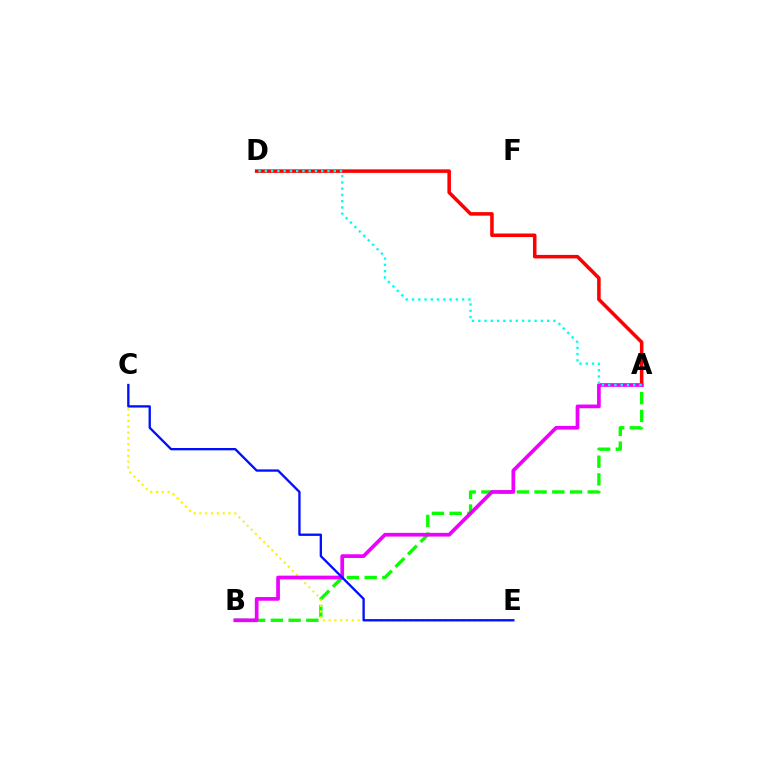{('A', 'B'): [{'color': '#08ff00', 'line_style': 'dashed', 'thickness': 2.41}, {'color': '#ee00ff', 'line_style': 'solid', 'thickness': 2.67}], ('C', 'E'): [{'color': '#fcf500', 'line_style': 'dotted', 'thickness': 1.58}, {'color': '#0010ff', 'line_style': 'solid', 'thickness': 1.67}], ('A', 'D'): [{'color': '#ff0000', 'line_style': 'solid', 'thickness': 2.55}, {'color': '#00fff6', 'line_style': 'dotted', 'thickness': 1.7}]}